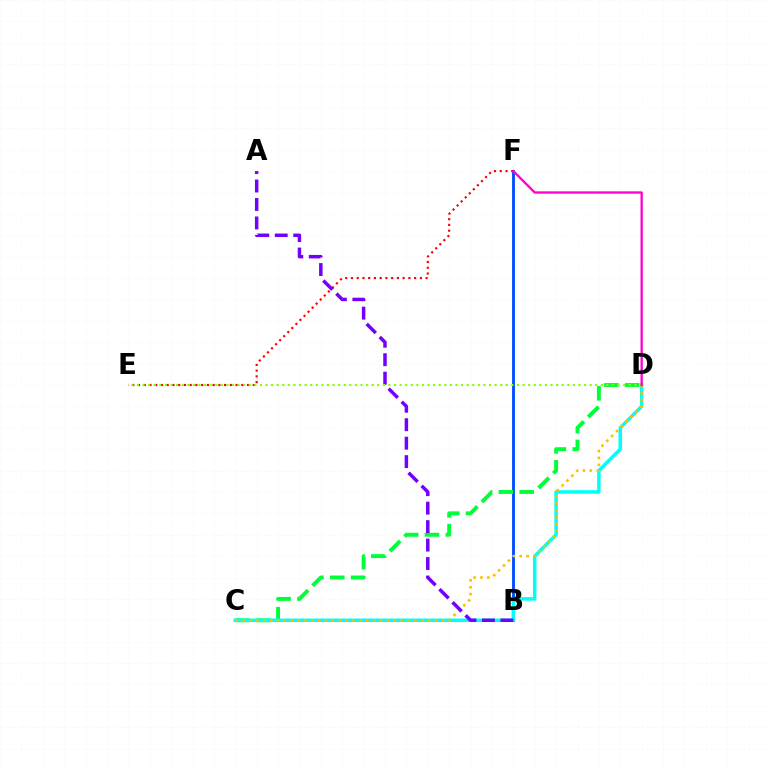{('B', 'F'): [{'color': '#004bff', 'line_style': 'solid', 'thickness': 2.04}], ('E', 'F'): [{'color': '#ff0000', 'line_style': 'dotted', 'thickness': 1.56}], ('C', 'D'): [{'color': '#00ff39', 'line_style': 'dashed', 'thickness': 2.83}, {'color': '#00fff6', 'line_style': 'solid', 'thickness': 2.53}, {'color': '#ffbd00', 'line_style': 'dotted', 'thickness': 1.87}], ('A', 'B'): [{'color': '#7200ff', 'line_style': 'dashed', 'thickness': 2.51}], ('D', 'E'): [{'color': '#84ff00', 'line_style': 'dotted', 'thickness': 1.52}], ('D', 'F'): [{'color': '#ff00cf', 'line_style': 'solid', 'thickness': 1.66}]}